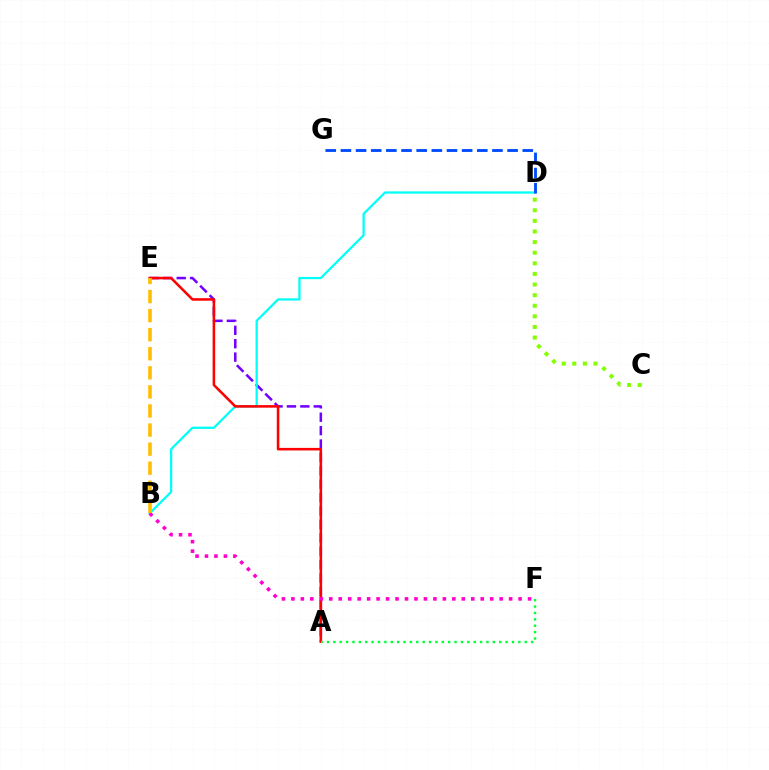{('A', 'E'): [{'color': '#7200ff', 'line_style': 'dashed', 'thickness': 1.82}, {'color': '#ff0000', 'line_style': 'solid', 'thickness': 1.84}], ('B', 'D'): [{'color': '#00fff6', 'line_style': 'solid', 'thickness': 1.62}], ('B', 'F'): [{'color': '#ff00cf', 'line_style': 'dotted', 'thickness': 2.57}], ('D', 'G'): [{'color': '#004bff', 'line_style': 'dashed', 'thickness': 2.06}], ('A', 'F'): [{'color': '#00ff39', 'line_style': 'dotted', 'thickness': 1.73}], ('B', 'E'): [{'color': '#ffbd00', 'line_style': 'dashed', 'thickness': 2.59}], ('C', 'D'): [{'color': '#84ff00', 'line_style': 'dotted', 'thickness': 2.88}]}